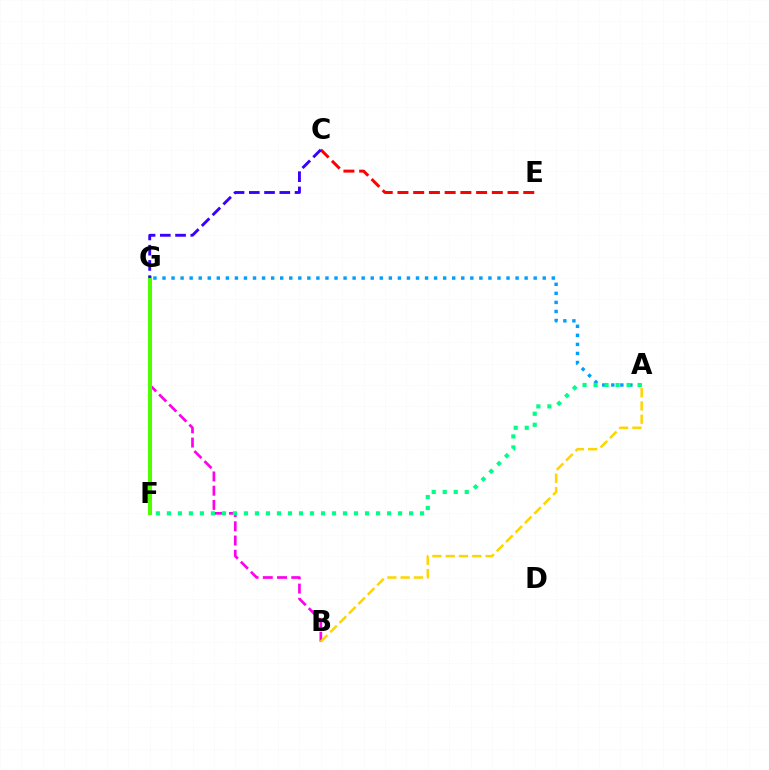{('A', 'G'): [{'color': '#009eff', 'line_style': 'dotted', 'thickness': 2.46}], ('B', 'G'): [{'color': '#ff00ed', 'line_style': 'dashed', 'thickness': 1.93}], ('F', 'G'): [{'color': '#4fff00', 'line_style': 'solid', 'thickness': 2.9}], ('C', 'E'): [{'color': '#ff0000', 'line_style': 'dashed', 'thickness': 2.14}], ('A', 'B'): [{'color': '#ffd500', 'line_style': 'dashed', 'thickness': 1.8}], ('A', 'F'): [{'color': '#00ff86', 'line_style': 'dotted', 'thickness': 2.99}], ('C', 'G'): [{'color': '#3700ff', 'line_style': 'dashed', 'thickness': 2.07}]}